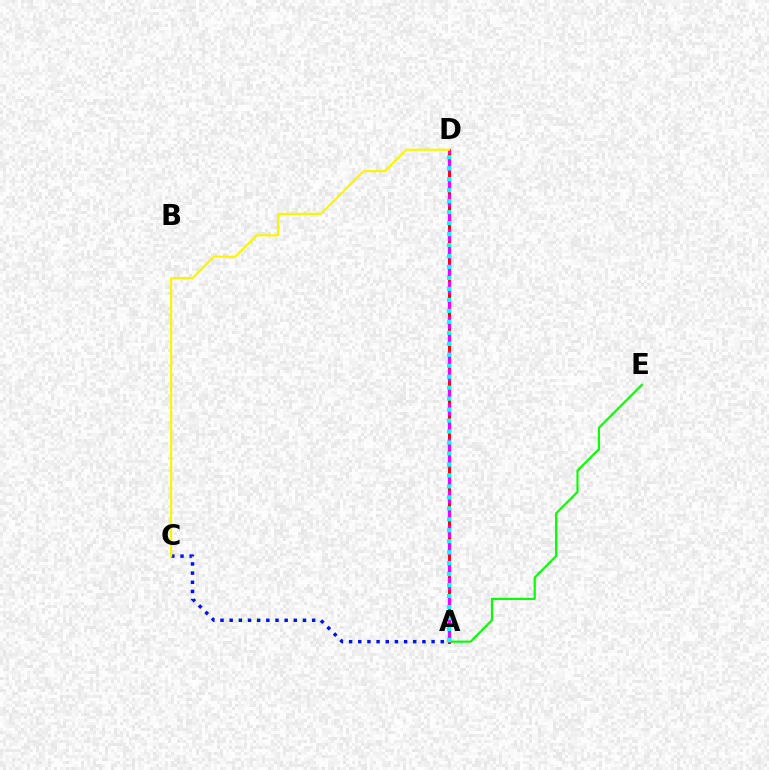{('A', 'D'): [{'color': '#ff0000', 'line_style': 'solid', 'thickness': 2.2}, {'color': '#ee00ff', 'line_style': 'dashed', 'thickness': 2.37}, {'color': '#00fff6', 'line_style': 'dotted', 'thickness': 2.98}], ('A', 'E'): [{'color': '#08ff00', 'line_style': 'solid', 'thickness': 1.56}], ('A', 'C'): [{'color': '#0010ff', 'line_style': 'dotted', 'thickness': 2.49}], ('C', 'D'): [{'color': '#fcf500', 'line_style': 'solid', 'thickness': 1.55}]}